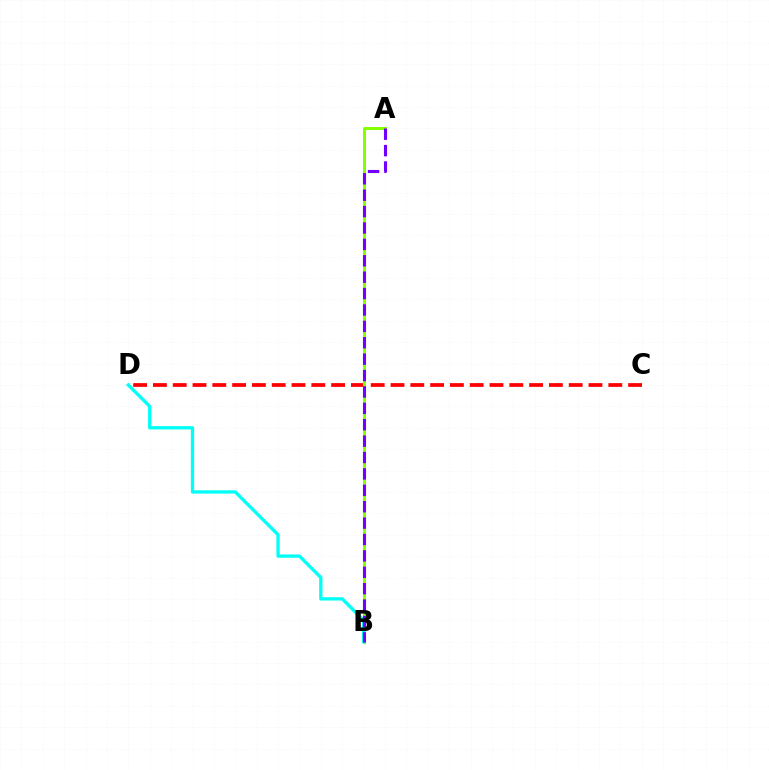{('C', 'D'): [{'color': '#ff0000', 'line_style': 'dashed', 'thickness': 2.69}], ('A', 'B'): [{'color': '#84ff00', 'line_style': 'solid', 'thickness': 2.17}, {'color': '#7200ff', 'line_style': 'dashed', 'thickness': 2.23}], ('B', 'D'): [{'color': '#00fff6', 'line_style': 'solid', 'thickness': 2.38}]}